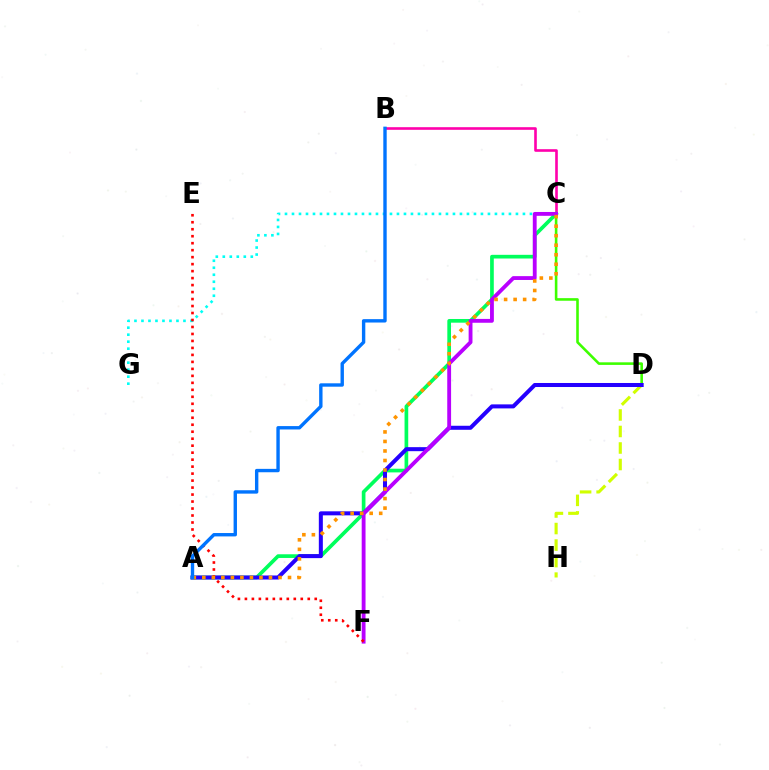{('C', 'G'): [{'color': '#00fff6', 'line_style': 'dotted', 'thickness': 1.9}], ('C', 'D'): [{'color': '#3dff00', 'line_style': 'solid', 'thickness': 1.87}], ('B', 'C'): [{'color': '#ff00ac', 'line_style': 'solid', 'thickness': 1.89}], ('D', 'H'): [{'color': '#d1ff00', 'line_style': 'dashed', 'thickness': 2.24}], ('A', 'C'): [{'color': '#00ff5c', 'line_style': 'solid', 'thickness': 2.65}, {'color': '#ff9400', 'line_style': 'dotted', 'thickness': 2.59}], ('A', 'D'): [{'color': '#2500ff', 'line_style': 'solid', 'thickness': 2.9}], ('C', 'F'): [{'color': '#b900ff', 'line_style': 'solid', 'thickness': 2.76}], ('E', 'F'): [{'color': '#ff0000', 'line_style': 'dotted', 'thickness': 1.9}], ('A', 'B'): [{'color': '#0074ff', 'line_style': 'solid', 'thickness': 2.44}]}